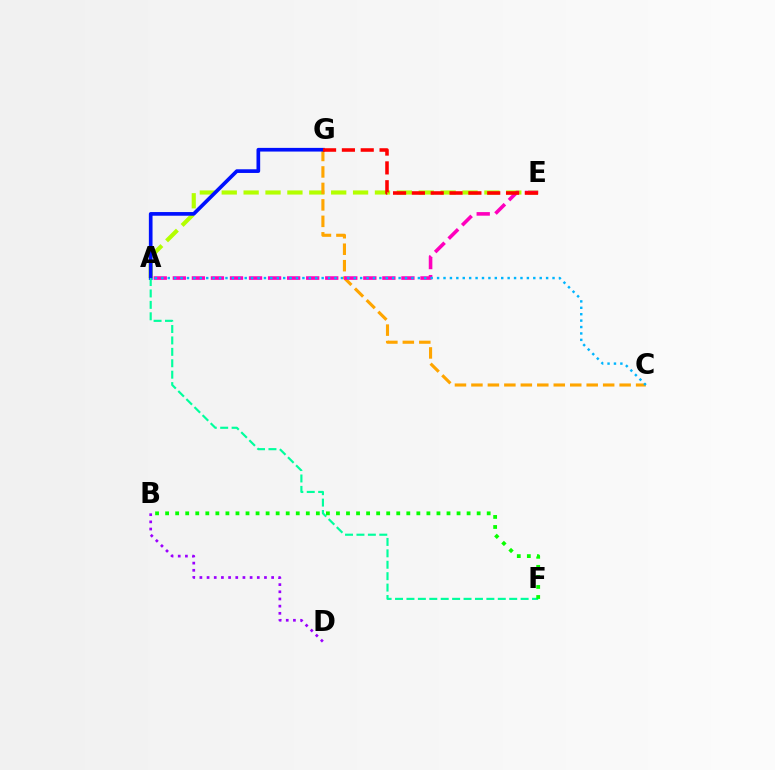{('A', 'E'): [{'color': '#b3ff00', 'line_style': 'dashed', 'thickness': 2.97}, {'color': '#ff00bd', 'line_style': 'dashed', 'thickness': 2.59}], ('C', 'G'): [{'color': '#ffa500', 'line_style': 'dashed', 'thickness': 2.24}], ('A', 'G'): [{'color': '#0010ff', 'line_style': 'solid', 'thickness': 2.65}], ('A', 'F'): [{'color': '#00ff9d', 'line_style': 'dashed', 'thickness': 1.55}], ('E', 'G'): [{'color': '#ff0000', 'line_style': 'dashed', 'thickness': 2.56}], ('A', 'C'): [{'color': '#00b5ff', 'line_style': 'dotted', 'thickness': 1.74}], ('B', 'F'): [{'color': '#08ff00', 'line_style': 'dotted', 'thickness': 2.73}], ('B', 'D'): [{'color': '#9b00ff', 'line_style': 'dotted', 'thickness': 1.95}]}